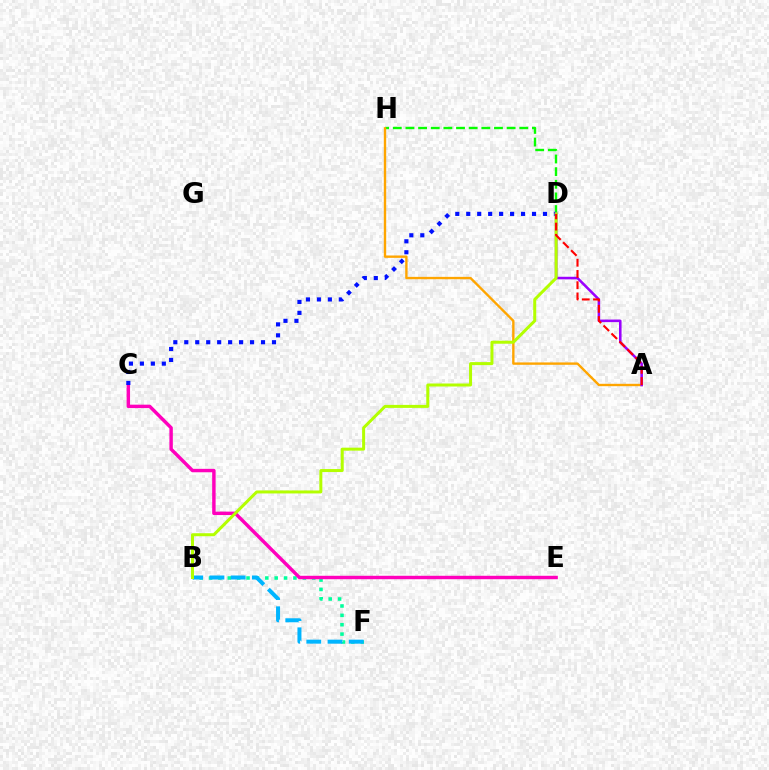{('D', 'H'): [{'color': '#08ff00', 'line_style': 'dashed', 'thickness': 1.72}], ('A', 'H'): [{'color': '#ffa500', 'line_style': 'solid', 'thickness': 1.71}], ('B', 'F'): [{'color': '#00ff9d', 'line_style': 'dotted', 'thickness': 2.55}, {'color': '#00b5ff', 'line_style': 'dashed', 'thickness': 2.88}], ('C', 'E'): [{'color': '#ff00bd', 'line_style': 'solid', 'thickness': 2.47}], ('C', 'D'): [{'color': '#0010ff', 'line_style': 'dotted', 'thickness': 2.98}], ('A', 'D'): [{'color': '#9b00ff', 'line_style': 'solid', 'thickness': 1.85}, {'color': '#ff0000', 'line_style': 'dashed', 'thickness': 1.53}], ('B', 'D'): [{'color': '#b3ff00', 'line_style': 'solid', 'thickness': 2.16}]}